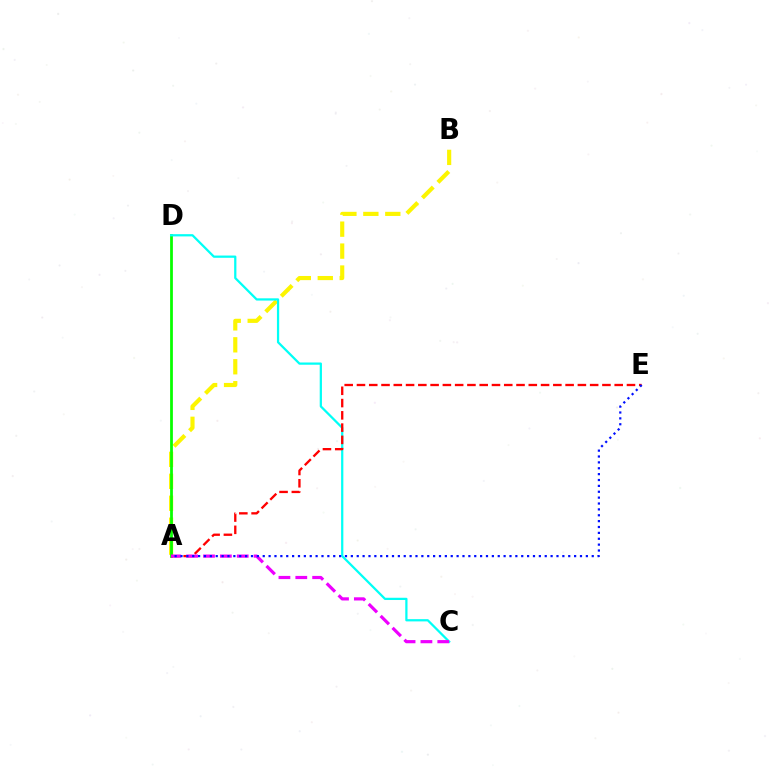{('A', 'B'): [{'color': '#fcf500', 'line_style': 'dashed', 'thickness': 2.98}], ('A', 'D'): [{'color': '#08ff00', 'line_style': 'solid', 'thickness': 1.99}], ('C', 'D'): [{'color': '#00fff6', 'line_style': 'solid', 'thickness': 1.62}], ('A', 'E'): [{'color': '#ff0000', 'line_style': 'dashed', 'thickness': 1.67}, {'color': '#0010ff', 'line_style': 'dotted', 'thickness': 1.6}], ('A', 'C'): [{'color': '#ee00ff', 'line_style': 'dashed', 'thickness': 2.29}]}